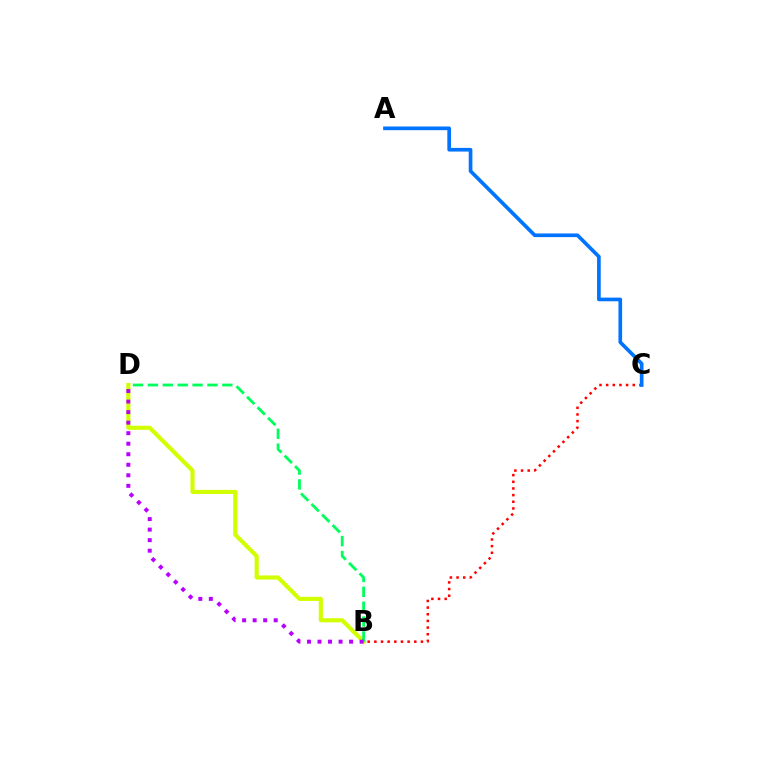{('B', 'D'): [{'color': '#d1ff00', 'line_style': 'solid', 'thickness': 2.97}, {'color': '#00ff5c', 'line_style': 'dashed', 'thickness': 2.02}, {'color': '#b900ff', 'line_style': 'dotted', 'thickness': 2.86}], ('B', 'C'): [{'color': '#ff0000', 'line_style': 'dotted', 'thickness': 1.81}], ('A', 'C'): [{'color': '#0074ff', 'line_style': 'solid', 'thickness': 2.64}]}